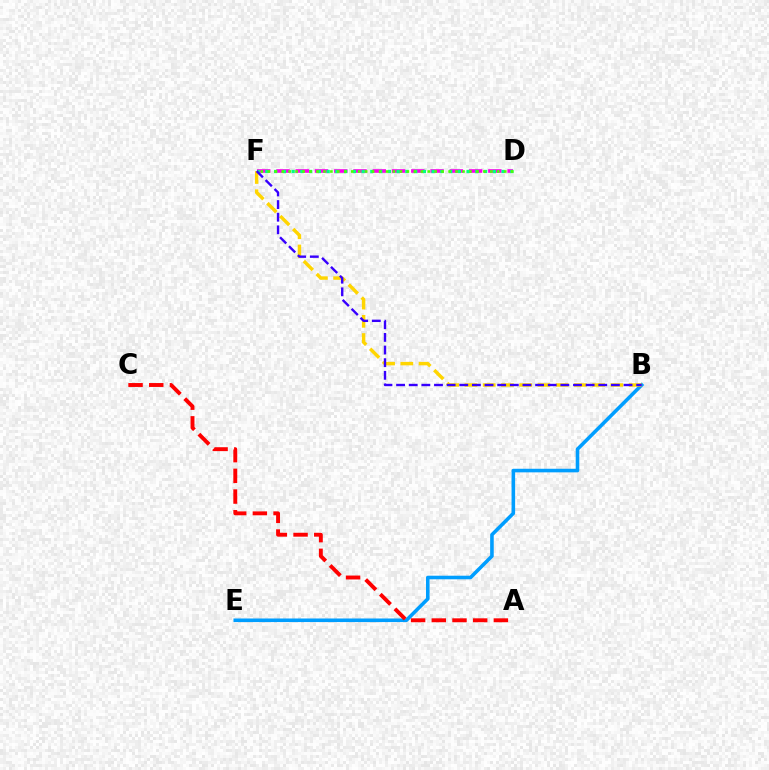{('B', 'E'): [{'color': '#009eff', 'line_style': 'solid', 'thickness': 2.58}], ('B', 'F'): [{'color': '#ffd500', 'line_style': 'dashed', 'thickness': 2.48}, {'color': '#3700ff', 'line_style': 'dashed', 'thickness': 1.72}], ('D', 'F'): [{'color': '#ff00ed', 'line_style': 'dashed', 'thickness': 2.62}, {'color': '#00ff86', 'line_style': 'dotted', 'thickness': 2.38}, {'color': '#4fff00', 'line_style': 'dotted', 'thickness': 1.89}], ('A', 'C'): [{'color': '#ff0000', 'line_style': 'dashed', 'thickness': 2.81}]}